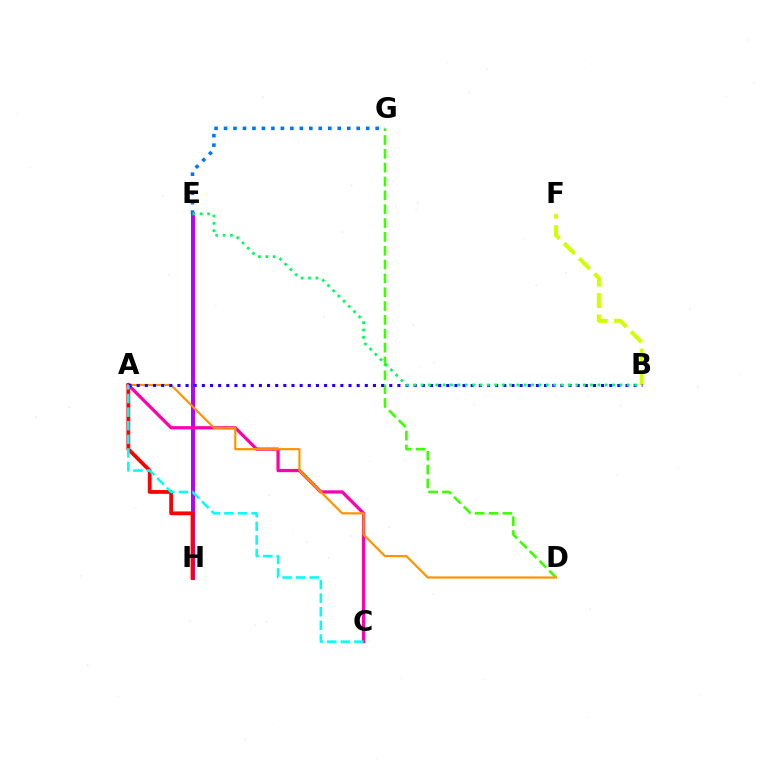{('E', 'H'): [{'color': '#b900ff', 'line_style': 'solid', 'thickness': 2.87}], ('B', 'F'): [{'color': '#d1ff00', 'line_style': 'dashed', 'thickness': 2.91}], ('A', 'C'): [{'color': '#ff00ac', 'line_style': 'solid', 'thickness': 2.34}, {'color': '#00fff6', 'line_style': 'dashed', 'thickness': 1.85}], ('A', 'H'): [{'color': '#ff0000', 'line_style': 'solid', 'thickness': 2.72}], ('D', 'G'): [{'color': '#3dff00', 'line_style': 'dashed', 'thickness': 1.88}], ('A', 'D'): [{'color': '#ff9400', 'line_style': 'solid', 'thickness': 1.57}], ('A', 'B'): [{'color': '#2500ff', 'line_style': 'dotted', 'thickness': 2.21}], ('E', 'G'): [{'color': '#0074ff', 'line_style': 'dotted', 'thickness': 2.57}], ('B', 'E'): [{'color': '#00ff5c', 'line_style': 'dotted', 'thickness': 2.0}]}